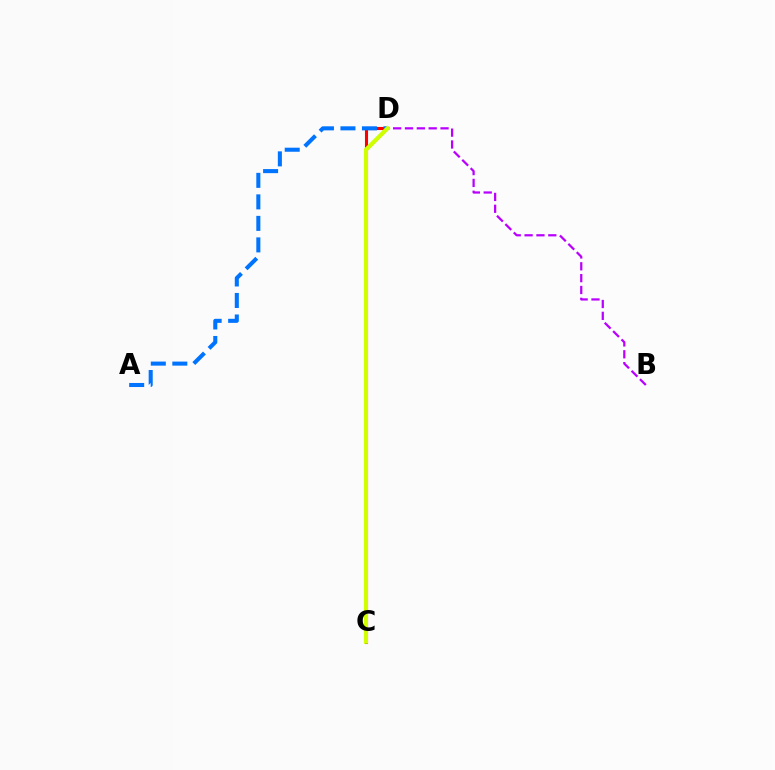{('C', 'D'): [{'color': '#ff0000', 'line_style': 'solid', 'thickness': 2.22}, {'color': '#00ff5c', 'line_style': 'solid', 'thickness': 2.35}, {'color': '#d1ff00', 'line_style': 'solid', 'thickness': 2.94}], ('B', 'D'): [{'color': '#b900ff', 'line_style': 'dashed', 'thickness': 1.61}], ('A', 'D'): [{'color': '#0074ff', 'line_style': 'dashed', 'thickness': 2.92}]}